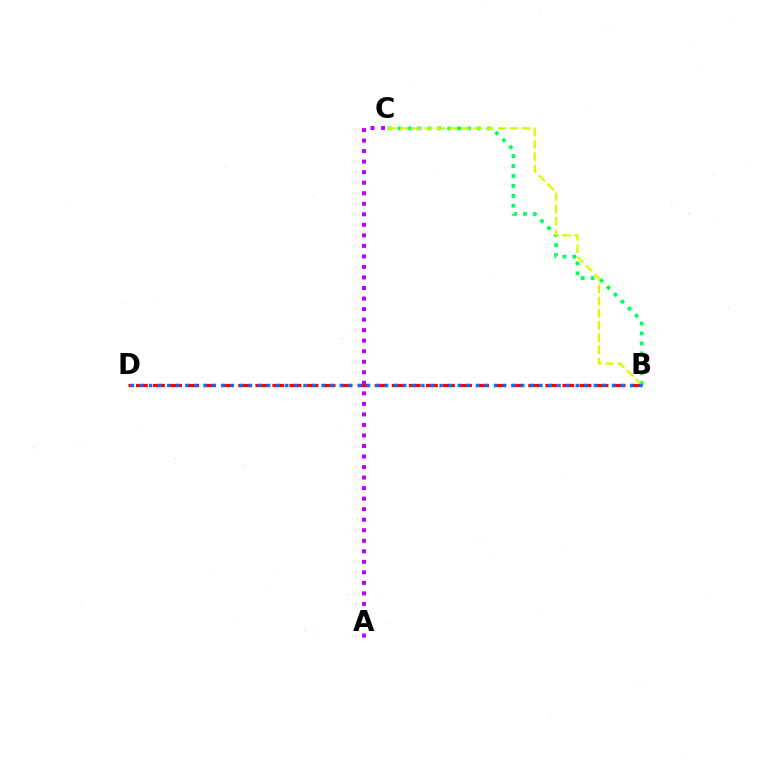{('B', 'C'): [{'color': '#00ff5c', 'line_style': 'dotted', 'thickness': 2.7}, {'color': '#d1ff00', 'line_style': 'dashed', 'thickness': 1.66}], ('B', 'D'): [{'color': '#ff0000', 'line_style': 'dashed', 'thickness': 2.32}, {'color': '#0074ff', 'line_style': 'dotted', 'thickness': 2.47}], ('A', 'C'): [{'color': '#b900ff', 'line_style': 'dotted', 'thickness': 2.86}]}